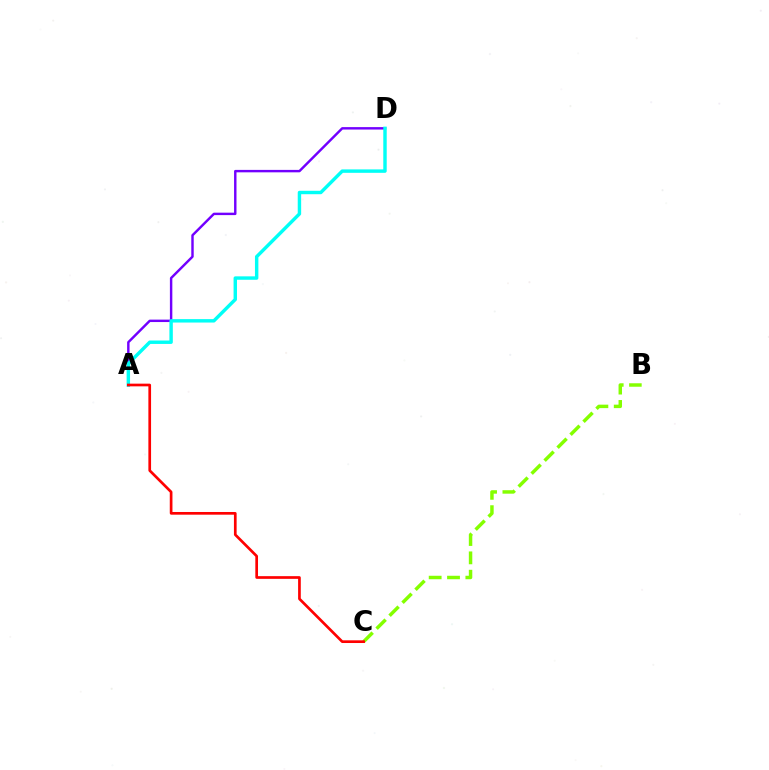{('A', 'D'): [{'color': '#7200ff', 'line_style': 'solid', 'thickness': 1.75}, {'color': '#00fff6', 'line_style': 'solid', 'thickness': 2.47}], ('B', 'C'): [{'color': '#84ff00', 'line_style': 'dashed', 'thickness': 2.49}], ('A', 'C'): [{'color': '#ff0000', 'line_style': 'solid', 'thickness': 1.94}]}